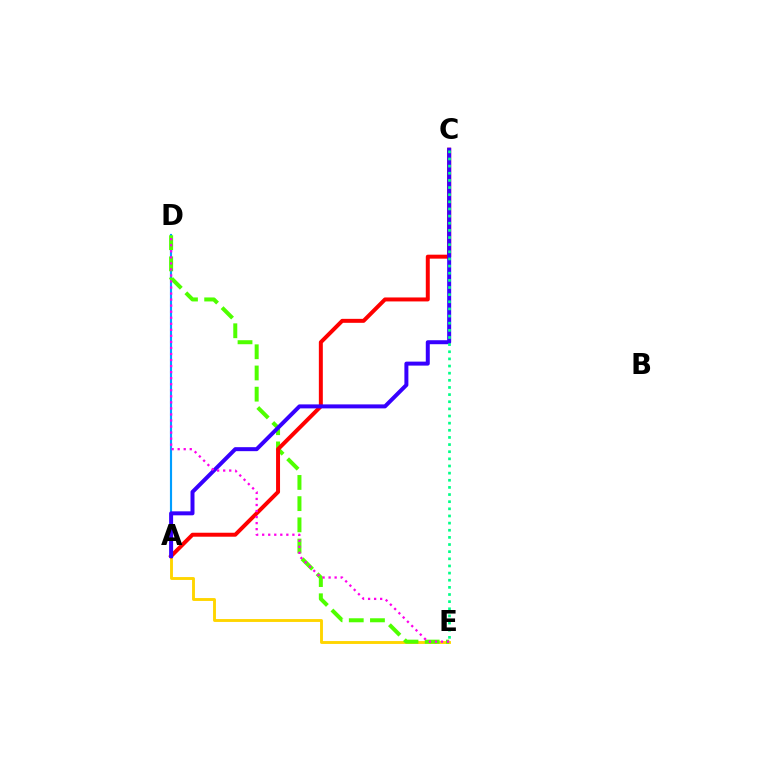{('A', 'E'): [{'color': '#ffd500', 'line_style': 'solid', 'thickness': 2.08}], ('A', 'D'): [{'color': '#009eff', 'line_style': 'solid', 'thickness': 1.55}], ('D', 'E'): [{'color': '#4fff00', 'line_style': 'dashed', 'thickness': 2.88}, {'color': '#ff00ed', 'line_style': 'dotted', 'thickness': 1.64}], ('A', 'C'): [{'color': '#ff0000', 'line_style': 'solid', 'thickness': 2.86}, {'color': '#3700ff', 'line_style': 'solid', 'thickness': 2.87}], ('C', 'E'): [{'color': '#00ff86', 'line_style': 'dotted', 'thickness': 1.94}]}